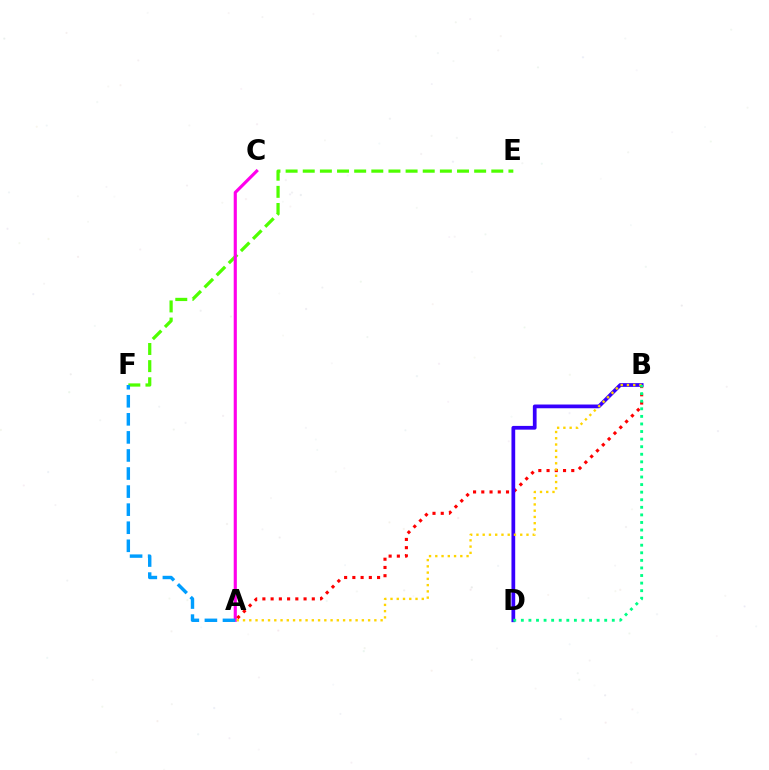{('E', 'F'): [{'color': '#4fff00', 'line_style': 'dashed', 'thickness': 2.33}], ('A', 'C'): [{'color': '#ff00ed', 'line_style': 'solid', 'thickness': 2.26}], ('A', 'B'): [{'color': '#ff0000', 'line_style': 'dotted', 'thickness': 2.24}, {'color': '#ffd500', 'line_style': 'dotted', 'thickness': 1.7}], ('B', 'D'): [{'color': '#3700ff', 'line_style': 'solid', 'thickness': 2.69}, {'color': '#00ff86', 'line_style': 'dotted', 'thickness': 2.06}], ('A', 'F'): [{'color': '#009eff', 'line_style': 'dashed', 'thickness': 2.45}]}